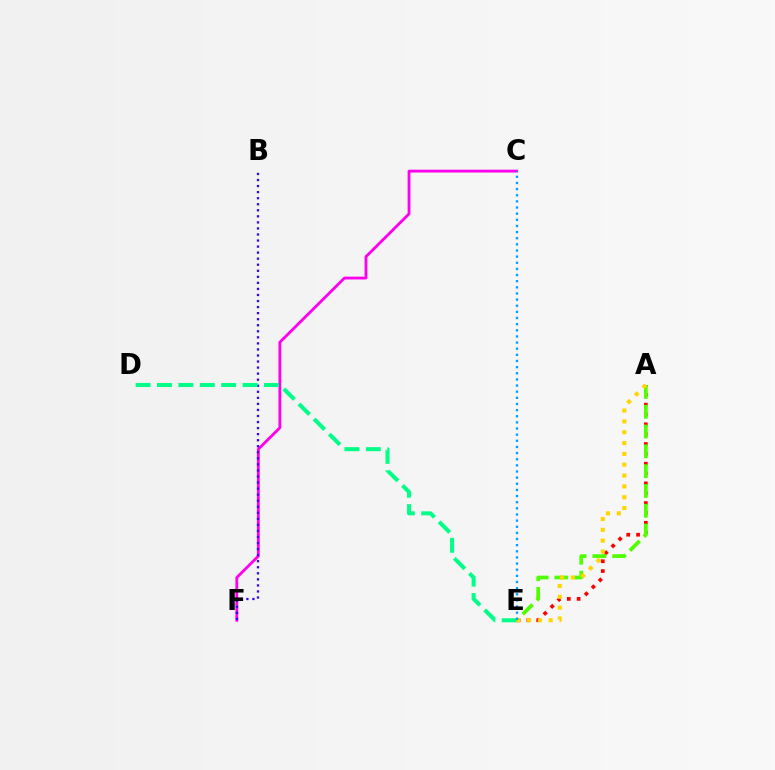{('A', 'E'): [{'color': '#ff0000', 'line_style': 'dotted', 'thickness': 2.68}, {'color': '#4fff00', 'line_style': 'dashed', 'thickness': 2.69}, {'color': '#ffd500', 'line_style': 'dotted', 'thickness': 2.94}], ('C', 'F'): [{'color': '#ff00ed', 'line_style': 'solid', 'thickness': 2.04}], ('B', 'F'): [{'color': '#3700ff', 'line_style': 'dotted', 'thickness': 1.64}], ('D', 'E'): [{'color': '#00ff86', 'line_style': 'dashed', 'thickness': 2.91}], ('C', 'E'): [{'color': '#009eff', 'line_style': 'dotted', 'thickness': 1.67}]}